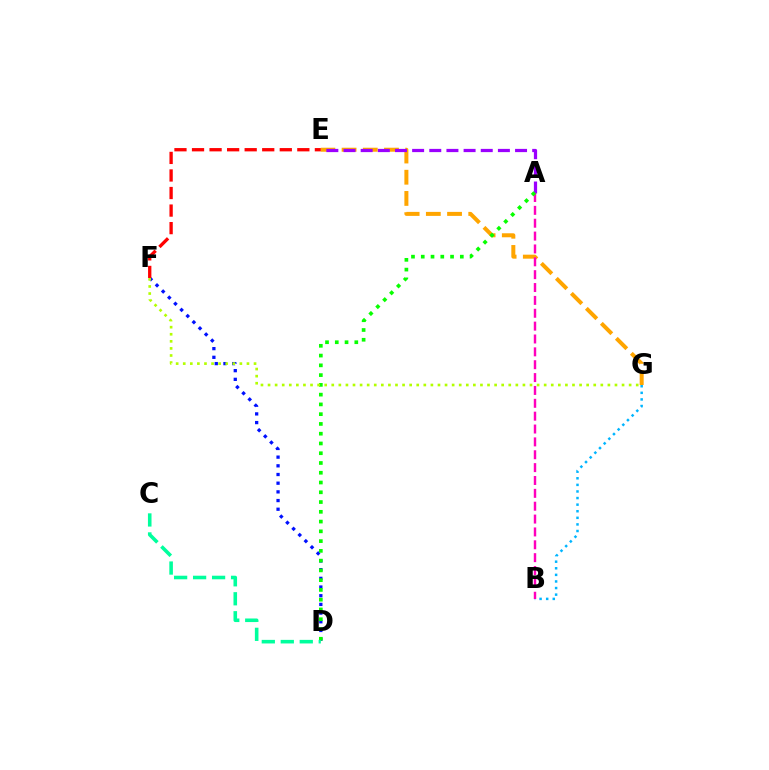{('E', 'G'): [{'color': '#ffa500', 'line_style': 'dashed', 'thickness': 2.88}], ('B', 'G'): [{'color': '#00b5ff', 'line_style': 'dotted', 'thickness': 1.79}], ('D', 'F'): [{'color': '#0010ff', 'line_style': 'dotted', 'thickness': 2.36}], ('A', 'E'): [{'color': '#9b00ff', 'line_style': 'dashed', 'thickness': 2.33}], ('A', 'B'): [{'color': '#ff00bd', 'line_style': 'dashed', 'thickness': 1.75}], ('E', 'F'): [{'color': '#ff0000', 'line_style': 'dashed', 'thickness': 2.38}], ('A', 'D'): [{'color': '#08ff00', 'line_style': 'dotted', 'thickness': 2.65}], ('F', 'G'): [{'color': '#b3ff00', 'line_style': 'dotted', 'thickness': 1.92}], ('C', 'D'): [{'color': '#00ff9d', 'line_style': 'dashed', 'thickness': 2.58}]}